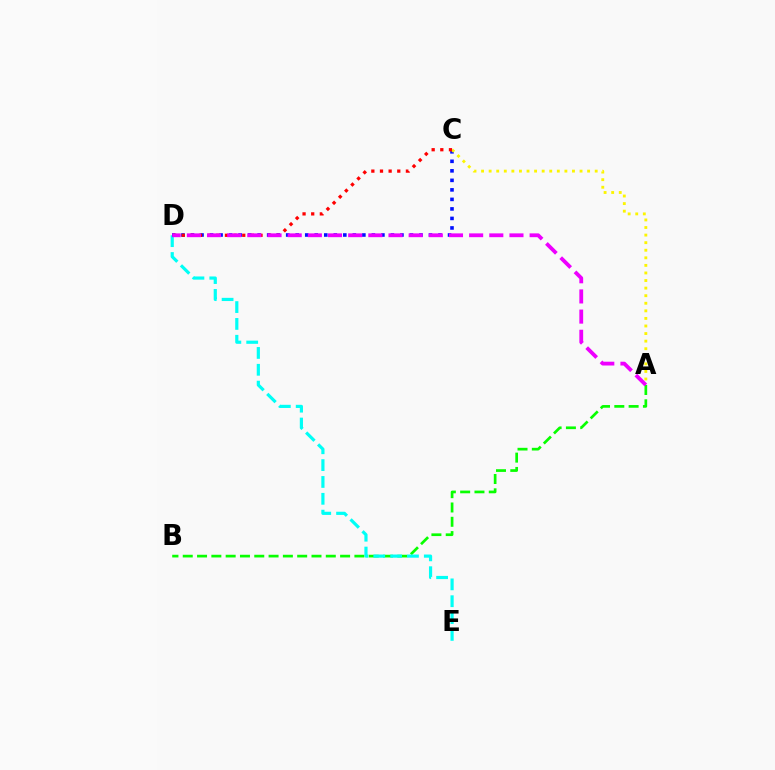{('A', 'B'): [{'color': '#08ff00', 'line_style': 'dashed', 'thickness': 1.94}], ('D', 'E'): [{'color': '#00fff6', 'line_style': 'dashed', 'thickness': 2.29}], ('C', 'D'): [{'color': '#0010ff', 'line_style': 'dotted', 'thickness': 2.59}, {'color': '#ff0000', 'line_style': 'dotted', 'thickness': 2.35}], ('A', 'C'): [{'color': '#fcf500', 'line_style': 'dotted', 'thickness': 2.06}], ('A', 'D'): [{'color': '#ee00ff', 'line_style': 'dashed', 'thickness': 2.74}]}